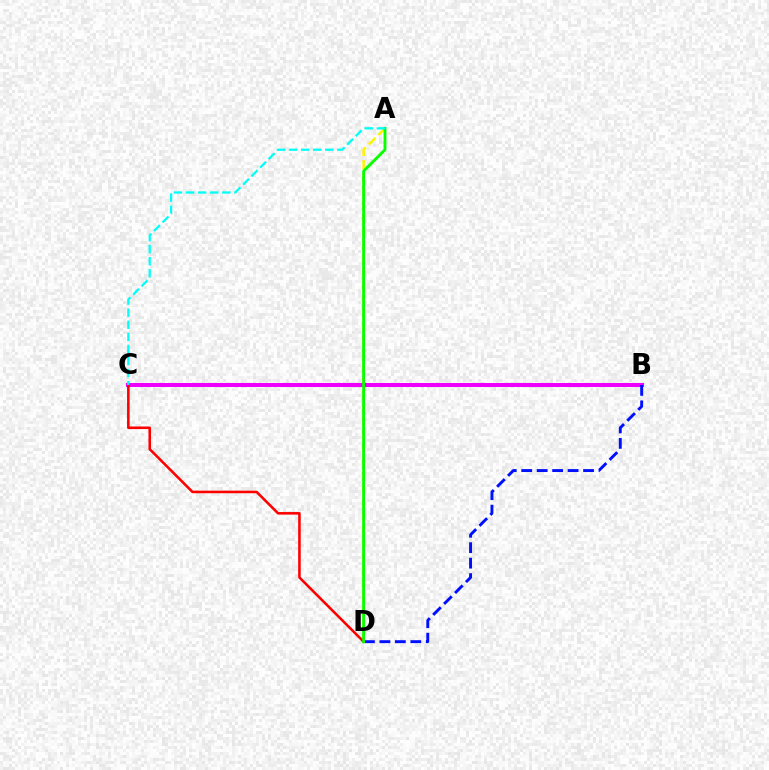{('A', 'D'): [{'color': '#fcf500', 'line_style': 'dashed', 'thickness': 1.84}, {'color': '#08ff00', 'line_style': 'solid', 'thickness': 2.06}], ('B', 'C'): [{'color': '#ee00ff', 'line_style': 'solid', 'thickness': 2.9}], ('C', 'D'): [{'color': '#ff0000', 'line_style': 'solid', 'thickness': 1.85}], ('B', 'D'): [{'color': '#0010ff', 'line_style': 'dashed', 'thickness': 2.1}], ('A', 'C'): [{'color': '#00fff6', 'line_style': 'dashed', 'thickness': 1.64}]}